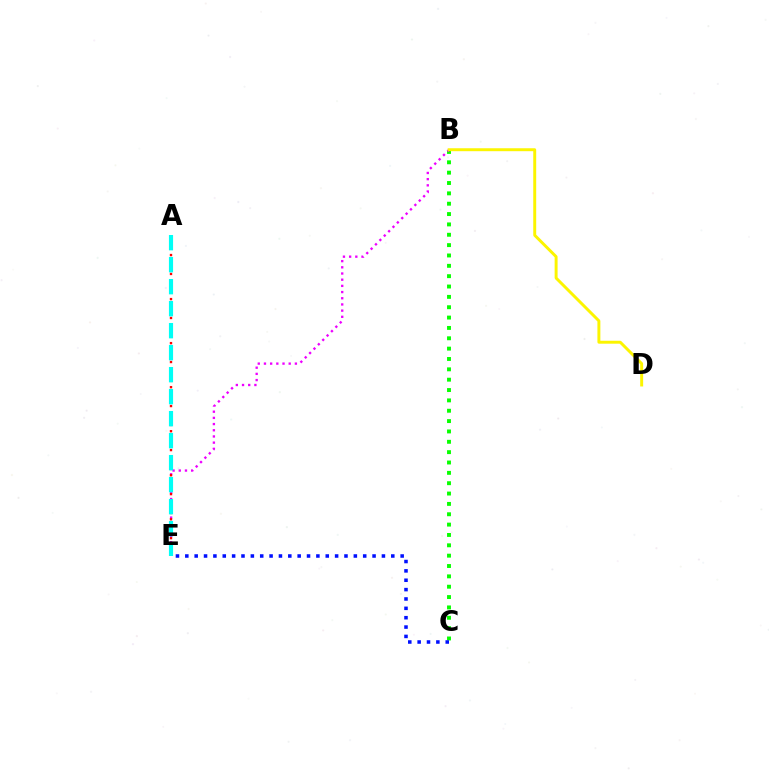{('B', 'C'): [{'color': '#08ff00', 'line_style': 'dotted', 'thickness': 2.81}], ('B', 'E'): [{'color': '#ee00ff', 'line_style': 'dotted', 'thickness': 1.68}], ('A', 'E'): [{'color': '#ff0000', 'line_style': 'dotted', 'thickness': 1.71}, {'color': '#00fff6', 'line_style': 'dashed', 'thickness': 2.99}], ('B', 'D'): [{'color': '#fcf500', 'line_style': 'solid', 'thickness': 2.12}], ('C', 'E'): [{'color': '#0010ff', 'line_style': 'dotted', 'thickness': 2.54}]}